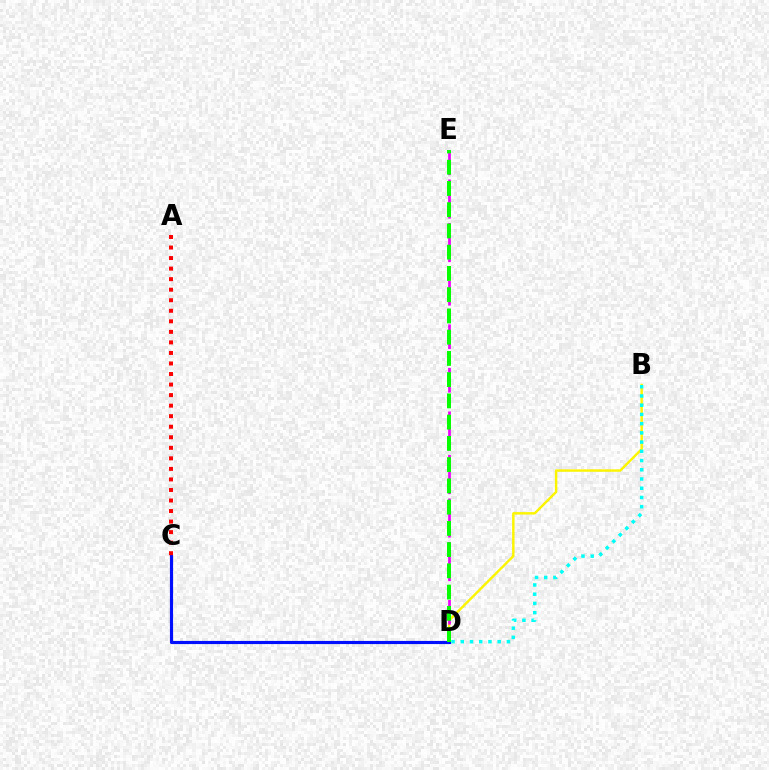{('B', 'D'): [{'color': '#fcf500', 'line_style': 'solid', 'thickness': 1.75}, {'color': '#00fff6', 'line_style': 'dotted', 'thickness': 2.51}], ('C', 'D'): [{'color': '#0010ff', 'line_style': 'solid', 'thickness': 2.27}], ('D', 'E'): [{'color': '#ee00ff', 'line_style': 'dashed', 'thickness': 1.97}, {'color': '#08ff00', 'line_style': 'dashed', 'thickness': 2.89}], ('A', 'C'): [{'color': '#ff0000', 'line_style': 'dotted', 'thickness': 2.86}]}